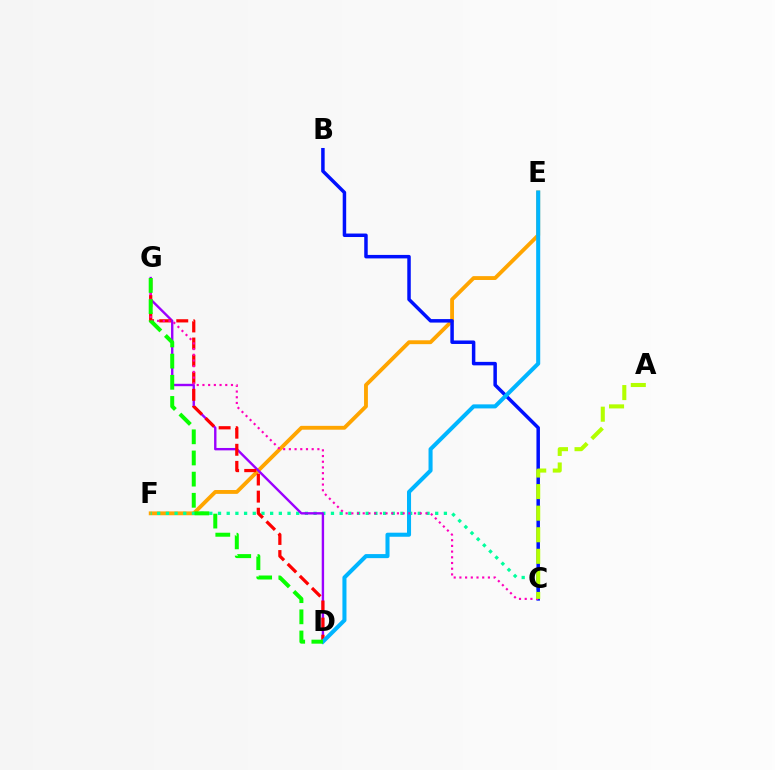{('E', 'F'): [{'color': '#ffa500', 'line_style': 'solid', 'thickness': 2.77}], ('C', 'F'): [{'color': '#00ff9d', 'line_style': 'dotted', 'thickness': 2.36}], ('D', 'G'): [{'color': '#9b00ff', 'line_style': 'solid', 'thickness': 1.72}, {'color': '#ff0000', 'line_style': 'dashed', 'thickness': 2.32}, {'color': '#08ff00', 'line_style': 'dashed', 'thickness': 2.87}], ('B', 'C'): [{'color': '#0010ff', 'line_style': 'solid', 'thickness': 2.51}], ('D', 'E'): [{'color': '#00b5ff', 'line_style': 'solid', 'thickness': 2.92}], ('C', 'G'): [{'color': '#ff00bd', 'line_style': 'dotted', 'thickness': 1.55}], ('A', 'C'): [{'color': '#b3ff00', 'line_style': 'dashed', 'thickness': 2.93}]}